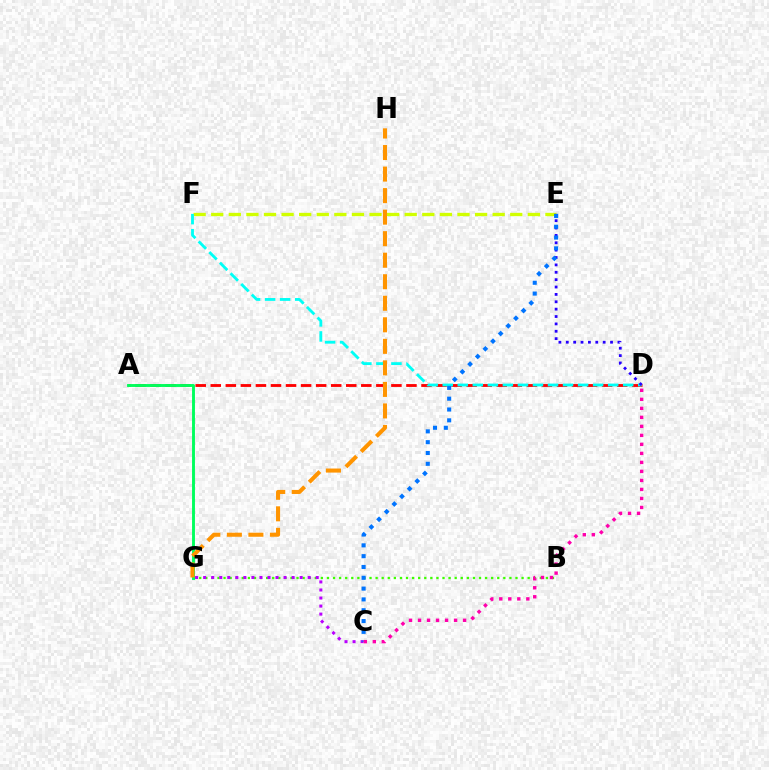{('E', 'F'): [{'color': '#d1ff00', 'line_style': 'dashed', 'thickness': 2.39}], ('A', 'D'): [{'color': '#ff0000', 'line_style': 'dashed', 'thickness': 2.04}], ('D', 'F'): [{'color': '#00fff6', 'line_style': 'dashed', 'thickness': 2.04}], ('B', 'G'): [{'color': '#3dff00', 'line_style': 'dotted', 'thickness': 1.65}], ('D', 'E'): [{'color': '#2500ff', 'line_style': 'dotted', 'thickness': 2.0}], ('C', 'G'): [{'color': '#b900ff', 'line_style': 'dotted', 'thickness': 2.18}], ('A', 'G'): [{'color': '#00ff5c', 'line_style': 'solid', 'thickness': 2.08}], ('G', 'H'): [{'color': '#ff9400', 'line_style': 'dashed', 'thickness': 2.93}], ('C', 'E'): [{'color': '#0074ff', 'line_style': 'dotted', 'thickness': 2.94}], ('C', 'D'): [{'color': '#ff00ac', 'line_style': 'dotted', 'thickness': 2.45}]}